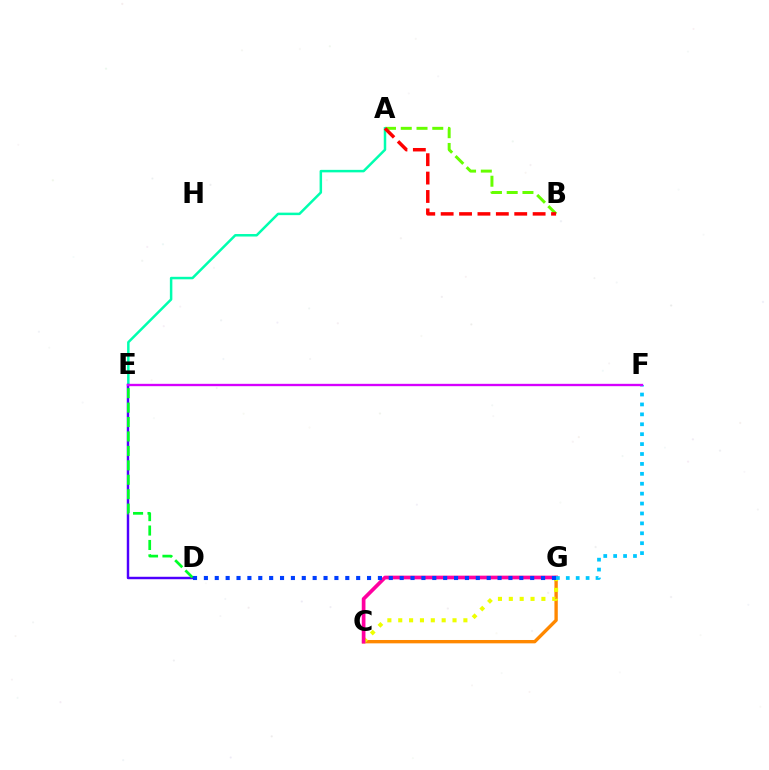{('C', 'G'): [{'color': '#ff8800', 'line_style': 'solid', 'thickness': 2.41}, {'color': '#eeff00', 'line_style': 'dotted', 'thickness': 2.95}, {'color': '#ff00a0', 'line_style': 'solid', 'thickness': 2.66}], ('A', 'B'): [{'color': '#66ff00', 'line_style': 'dashed', 'thickness': 2.14}, {'color': '#ff0000', 'line_style': 'dashed', 'thickness': 2.5}], ('A', 'E'): [{'color': '#00ffaf', 'line_style': 'solid', 'thickness': 1.8}], ('D', 'E'): [{'color': '#4f00ff', 'line_style': 'solid', 'thickness': 1.76}, {'color': '#00ff27', 'line_style': 'dashed', 'thickness': 1.96}], ('F', 'G'): [{'color': '#00c7ff', 'line_style': 'dotted', 'thickness': 2.69}], ('D', 'G'): [{'color': '#003fff', 'line_style': 'dotted', 'thickness': 2.96}], ('E', 'F'): [{'color': '#d600ff', 'line_style': 'solid', 'thickness': 1.69}]}